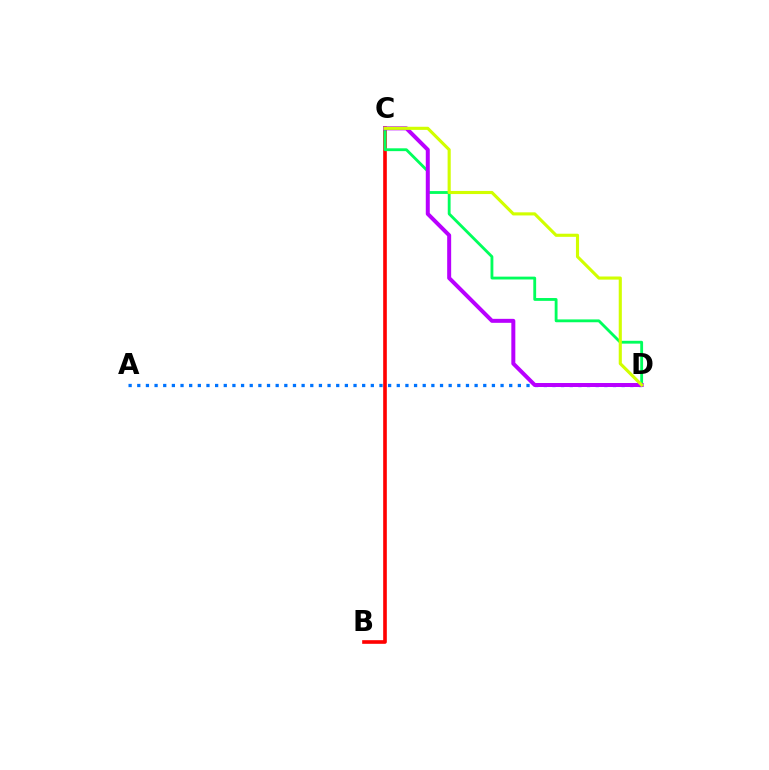{('A', 'D'): [{'color': '#0074ff', 'line_style': 'dotted', 'thickness': 2.35}], ('B', 'C'): [{'color': '#ff0000', 'line_style': 'solid', 'thickness': 2.62}], ('C', 'D'): [{'color': '#00ff5c', 'line_style': 'solid', 'thickness': 2.04}, {'color': '#b900ff', 'line_style': 'solid', 'thickness': 2.87}, {'color': '#d1ff00', 'line_style': 'solid', 'thickness': 2.25}]}